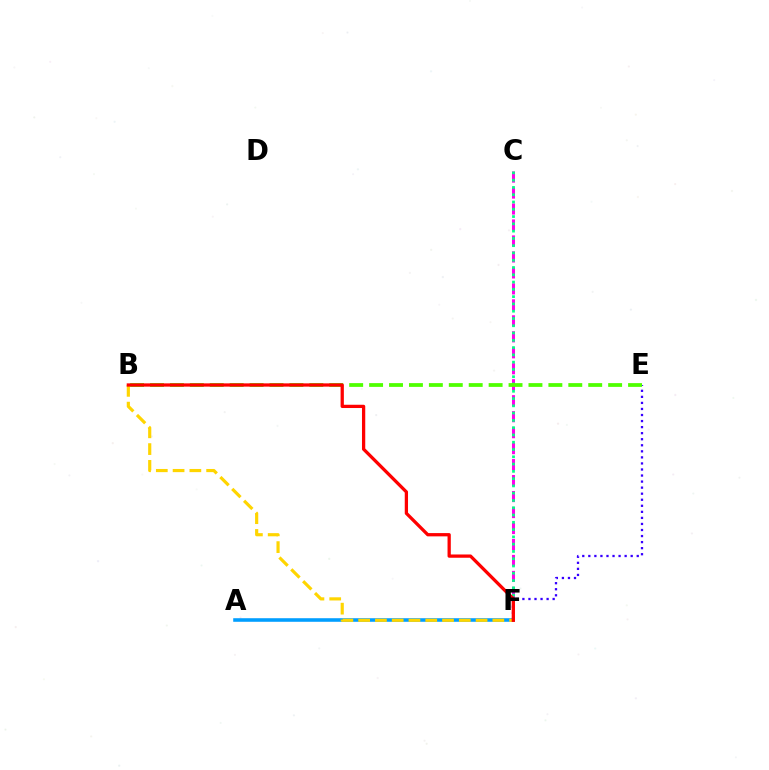{('A', 'F'): [{'color': '#009eff', 'line_style': 'solid', 'thickness': 2.57}], ('E', 'F'): [{'color': '#3700ff', 'line_style': 'dotted', 'thickness': 1.64}], ('C', 'F'): [{'color': '#ff00ed', 'line_style': 'dashed', 'thickness': 2.17}, {'color': '#00ff86', 'line_style': 'dotted', 'thickness': 1.98}], ('B', 'E'): [{'color': '#4fff00', 'line_style': 'dashed', 'thickness': 2.71}], ('B', 'F'): [{'color': '#ffd500', 'line_style': 'dashed', 'thickness': 2.28}, {'color': '#ff0000', 'line_style': 'solid', 'thickness': 2.36}]}